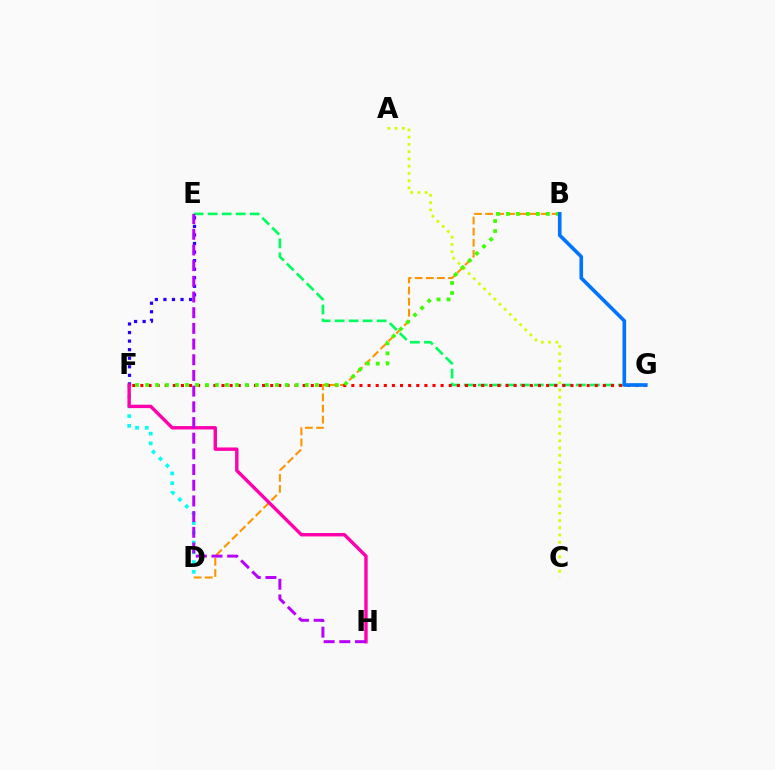{('D', 'F'): [{'color': '#00fff6', 'line_style': 'dotted', 'thickness': 2.65}], ('A', 'C'): [{'color': '#d1ff00', 'line_style': 'dotted', 'thickness': 1.97}], ('E', 'F'): [{'color': '#2500ff', 'line_style': 'dotted', 'thickness': 2.33}], ('E', 'G'): [{'color': '#00ff5c', 'line_style': 'dashed', 'thickness': 1.9}], ('B', 'D'): [{'color': '#ff9400', 'line_style': 'dashed', 'thickness': 1.51}], ('F', 'G'): [{'color': '#ff0000', 'line_style': 'dotted', 'thickness': 2.2}], ('F', 'H'): [{'color': '#ff00ac', 'line_style': 'solid', 'thickness': 2.44}], ('B', 'F'): [{'color': '#3dff00', 'line_style': 'dotted', 'thickness': 2.71}], ('B', 'G'): [{'color': '#0074ff', 'line_style': 'solid', 'thickness': 2.61}], ('E', 'H'): [{'color': '#b900ff', 'line_style': 'dashed', 'thickness': 2.13}]}